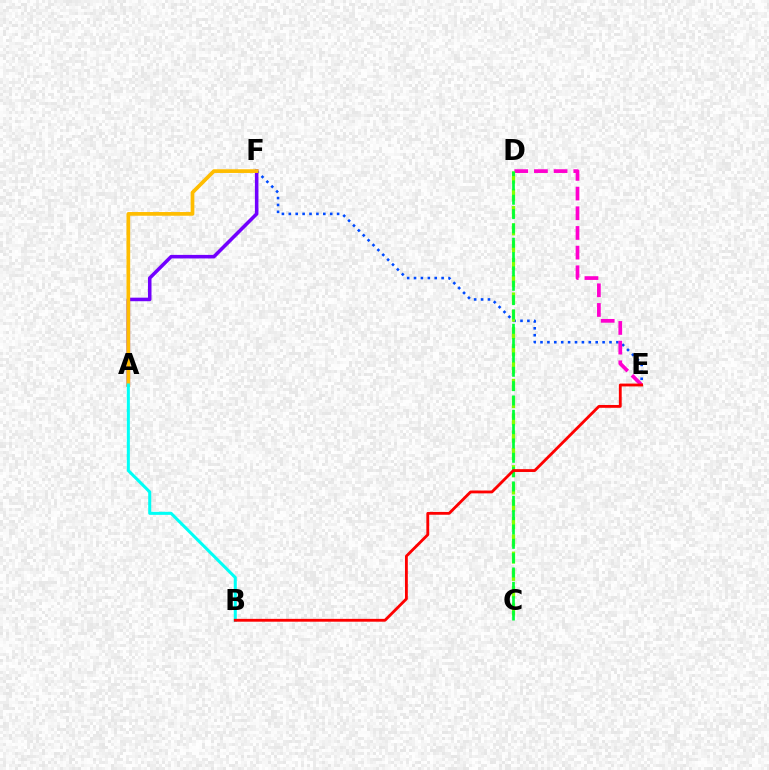{('E', 'F'): [{'color': '#004bff', 'line_style': 'dotted', 'thickness': 1.87}], ('A', 'F'): [{'color': '#7200ff', 'line_style': 'solid', 'thickness': 2.55}, {'color': '#ffbd00', 'line_style': 'solid', 'thickness': 2.67}], ('D', 'E'): [{'color': '#ff00cf', 'line_style': 'dashed', 'thickness': 2.67}], ('C', 'D'): [{'color': '#84ff00', 'line_style': 'dashed', 'thickness': 2.35}, {'color': '#00ff39', 'line_style': 'dashed', 'thickness': 1.95}], ('A', 'B'): [{'color': '#00fff6', 'line_style': 'solid', 'thickness': 2.19}], ('B', 'E'): [{'color': '#ff0000', 'line_style': 'solid', 'thickness': 2.04}]}